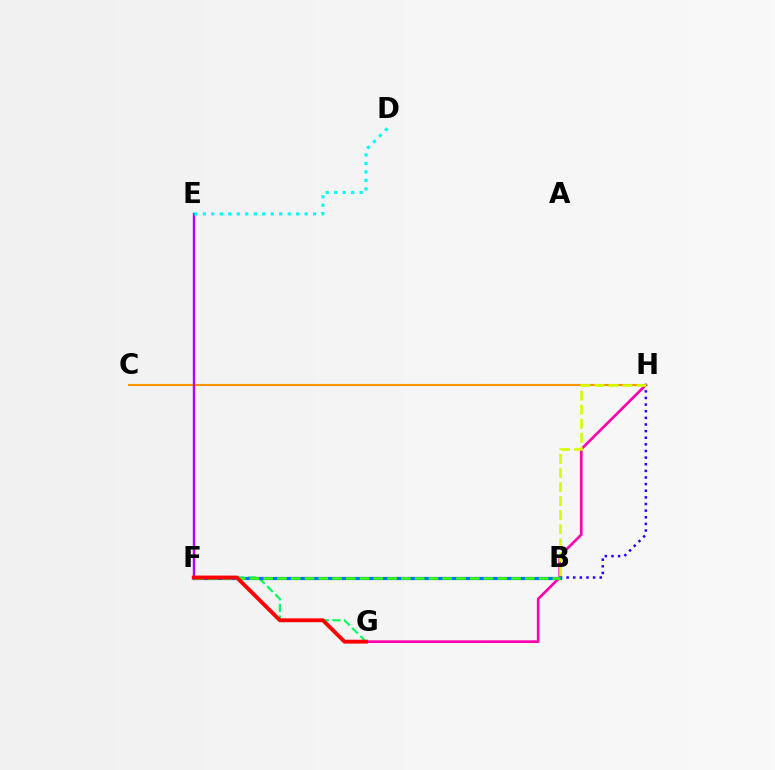{('C', 'H'): [{'color': '#ff9400', 'line_style': 'solid', 'thickness': 1.52}], ('G', 'H'): [{'color': '#ff00ac', 'line_style': 'solid', 'thickness': 1.92}], ('F', 'G'): [{'color': '#00ff5c', 'line_style': 'dashed', 'thickness': 1.56}, {'color': '#ff0000', 'line_style': 'solid', 'thickness': 2.78}], ('B', 'H'): [{'color': '#2500ff', 'line_style': 'dotted', 'thickness': 1.8}, {'color': '#d1ff00', 'line_style': 'dashed', 'thickness': 1.91}], ('B', 'F'): [{'color': '#0074ff', 'line_style': 'solid', 'thickness': 2.31}, {'color': '#3dff00', 'line_style': 'dashed', 'thickness': 1.87}], ('E', 'F'): [{'color': '#b900ff', 'line_style': 'solid', 'thickness': 1.73}], ('D', 'E'): [{'color': '#00fff6', 'line_style': 'dotted', 'thickness': 2.31}]}